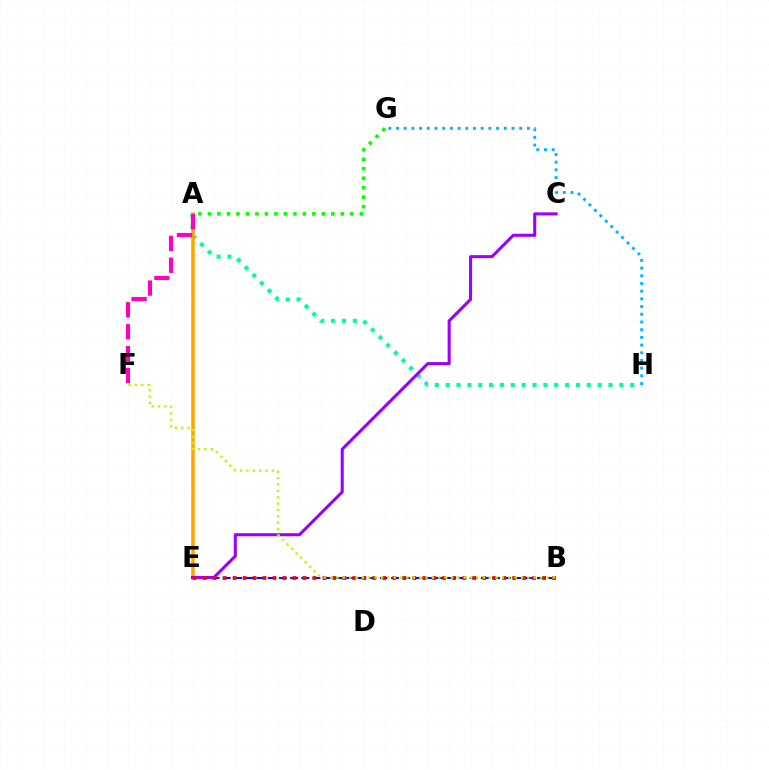{('B', 'E'): [{'color': '#0010ff', 'line_style': 'dashed', 'thickness': 1.52}, {'color': '#ff0000', 'line_style': 'dotted', 'thickness': 2.71}], ('A', 'H'): [{'color': '#00ff9d', 'line_style': 'dotted', 'thickness': 2.95}], ('G', 'H'): [{'color': '#00b5ff', 'line_style': 'dotted', 'thickness': 2.09}], ('A', 'E'): [{'color': '#ffa500', 'line_style': 'solid', 'thickness': 2.54}], ('A', 'F'): [{'color': '#ff00bd', 'line_style': 'dashed', 'thickness': 2.97}], ('A', 'G'): [{'color': '#08ff00', 'line_style': 'dotted', 'thickness': 2.58}], ('C', 'E'): [{'color': '#9b00ff', 'line_style': 'solid', 'thickness': 2.21}], ('B', 'F'): [{'color': '#b3ff00', 'line_style': 'dotted', 'thickness': 1.73}]}